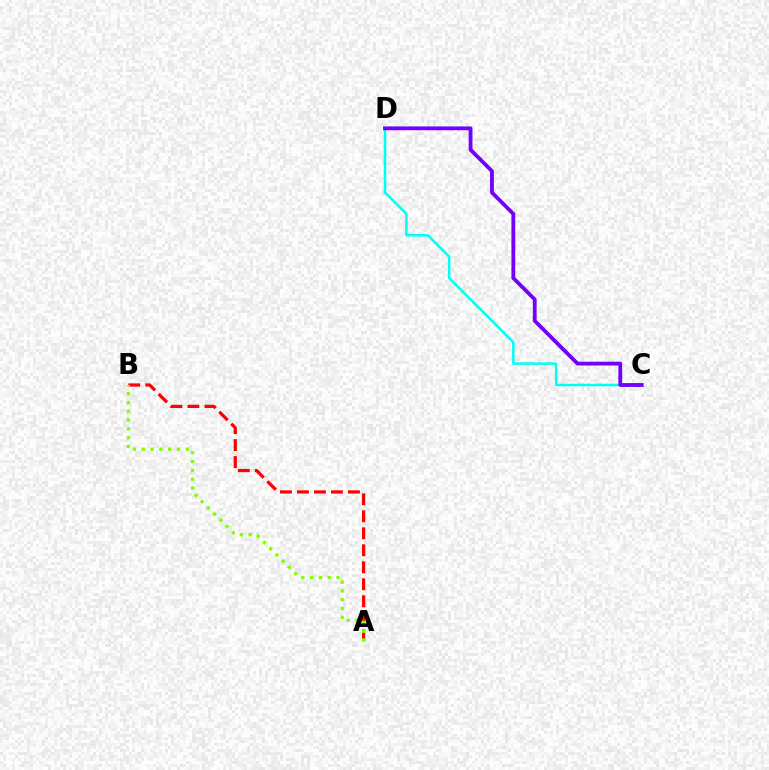{('A', 'B'): [{'color': '#ff0000', 'line_style': 'dashed', 'thickness': 2.31}, {'color': '#84ff00', 'line_style': 'dotted', 'thickness': 2.39}], ('C', 'D'): [{'color': '#00fff6', 'line_style': 'solid', 'thickness': 1.81}, {'color': '#7200ff', 'line_style': 'solid', 'thickness': 2.74}]}